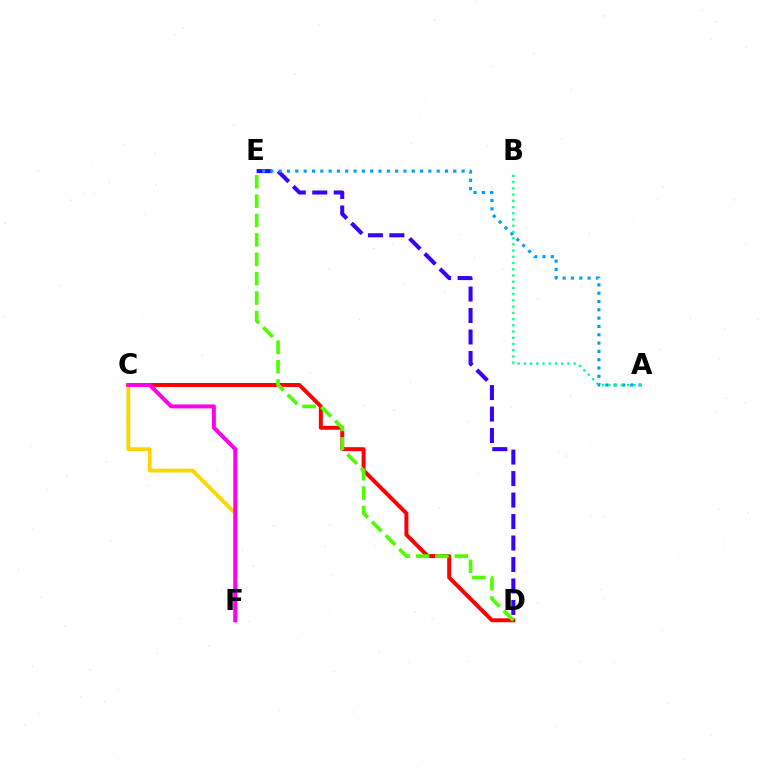{('D', 'E'): [{'color': '#3700ff', 'line_style': 'dashed', 'thickness': 2.92}, {'color': '#4fff00', 'line_style': 'dashed', 'thickness': 2.63}], ('C', 'D'): [{'color': '#ff0000', 'line_style': 'solid', 'thickness': 2.85}], ('A', 'E'): [{'color': '#009eff', 'line_style': 'dotted', 'thickness': 2.26}], ('C', 'F'): [{'color': '#ffd500', 'line_style': 'solid', 'thickness': 2.74}, {'color': '#ff00ed', 'line_style': 'solid', 'thickness': 2.86}], ('A', 'B'): [{'color': '#00ff86', 'line_style': 'dotted', 'thickness': 1.69}]}